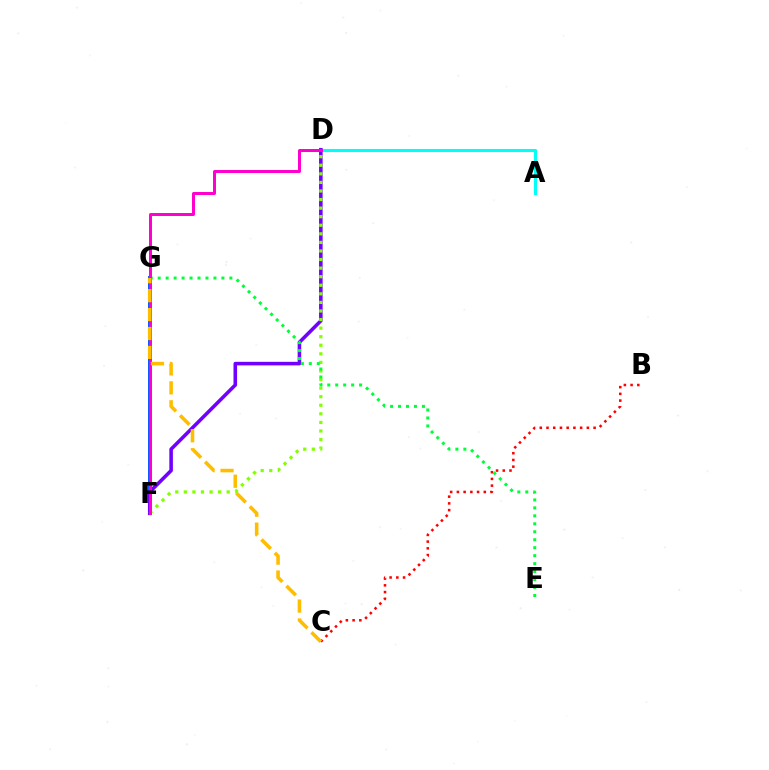{('F', 'G'): [{'color': '#004bff', 'line_style': 'solid', 'thickness': 2.78}], ('B', 'C'): [{'color': '#ff0000', 'line_style': 'dotted', 'thickness': 1.83}], ('A', 'D'): [{'color': '#00fff6', 'line_style': 'solid', 'thickness': 2.22}], ('D', 'F'): [{'color': '#7200ff', 'line_style': 'solid', 'thickness': 2.57}, {'color': '#84ff00', 'line_style': 'dotted', 'thickness': 2.33}, {'color': '#ff00cf', 'line_style': 'solid', 'thickness': 2.16}], ('E', 'G'): [{'color': '#00ff39', 'line_style': 'dotted', 'thickness': 2.16}], ('C', 'G'): [{'color': '#ffbd00', 'line_style': 'dashed', 'thickness': 2.57}]}